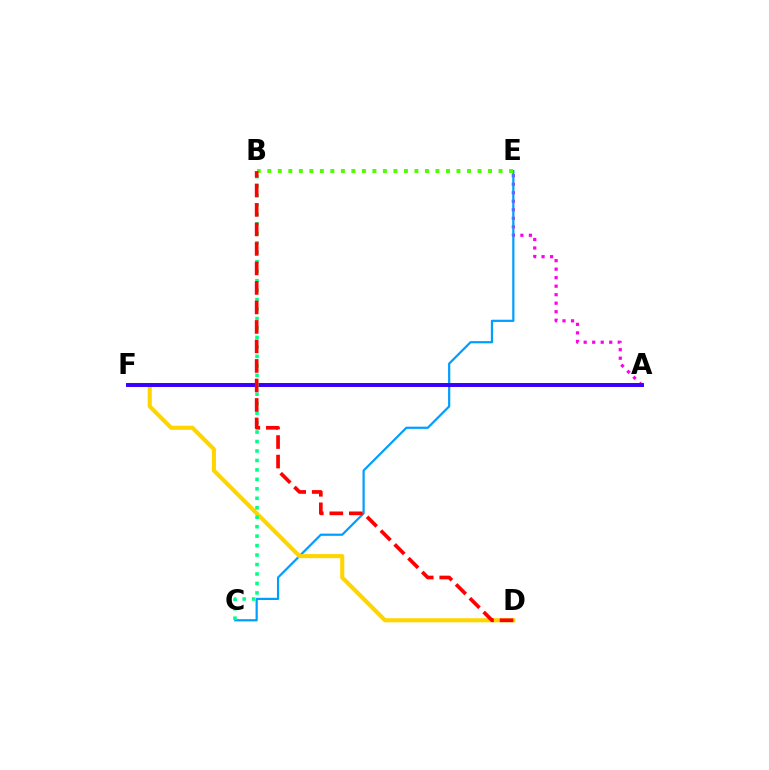{('A', 'E'): [{'color': '#ff00ed', 'line_style': 'dotted', 'thickness': 2.31}], ('C', 'E'): [{'color': '#009eff', 'line_style': 'solid', 'thickness': 1.59}], ('D', 'F'): [{'color': '#ffd500', 'line_style': 'solid', 'thickness': 2.95}], ('A', 'F'): [{'color': '#3700ff', 'line_style': 'solid', 'thickness': 2.84}], ('B', 'C'): [{'color': '#00ff86', 'line_style': 'dotted', 'thickness': 2.57}], ('B', 'E'): [{'color': '#4fff00', 'line_style': 'dotted', 'thickness': 2.86}], ('B', 'D'): [{'color': '#ff0000', 'line_style': 'dashed', 'thickness': 2.65}]}